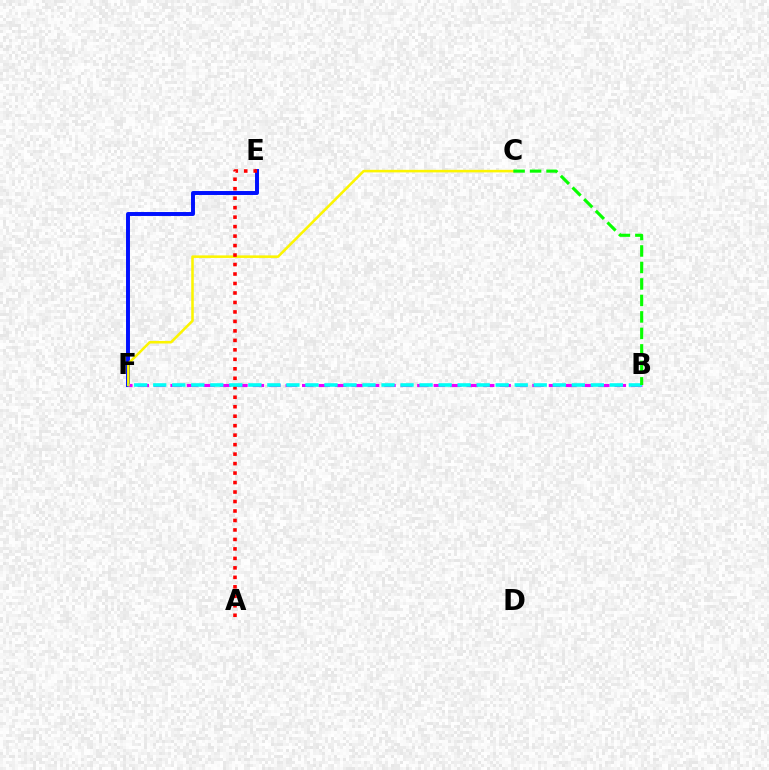{('E', 'F'): [{'color': '#0010ff', 'line_style': 'solid', 'thickness': 2.84}], ('B', 'F'): [{'color': '#ee00ff', 'line_style': 'dashed', 'thickness': 2.23}, {'color': '#00fff6', 'line_style': 'dashed', 'thickness': 2.58}], ('C', 'F'): [{'color': '#fcf500', 'line_style': 'solid', 'thickness': 1.84}], ('A', 'E'): [{'color': '#ff0000', 'line_style': 'dotted', 'thickness': 2.58}], ('B', 'C'): [{'color': '#08ff00', 'line_style': 'dashed', 'thickness': 2.24}]}